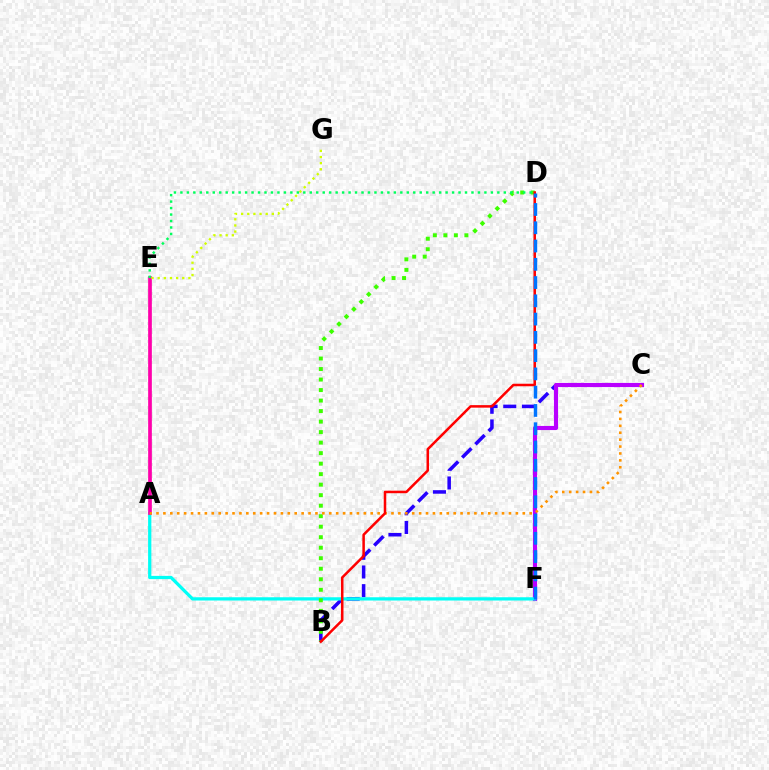{('B', 'C'): [{'color': '#2500ff', 'line_style': 'dashed', 'thickness': 2.54}], ('C', 'F'): [{'color': '#b900ff', 'line_style': 'solid', 'thickness': 2.97}], ('A', 'F'): [{'color': '#00fff6', 'line_style': 'solid', 'thickness': 2.34}], ('B', 'D'): [{'color': '#3dff00', 'line_style': 'dotted', 'thickness': 2.86}, {'color': '#ff0000', 'line_style': 'solid', 'thickness': 1.82}], ('A', 'E'): [{'color': '#ff00ac', 'line_style': 'solid', 'thickness': 2.66}], ('A', 'C'): [{'color': '#ff9400', 'line_style': 'dotted', 'thickness': 1.88}], ('D', 'E'): [{'color': '#00ff5c', 'line_style': 'dotted', 'thickness': 1.76}], ('E', 'G'): [{'color': '#d1ff00', 'line_style': 'dotted', 'thickness': 1.67}], ('D', 'F'): [{'color': '#0074ff', 'line_style': 'dashed', 'thickness': 2.48}]}